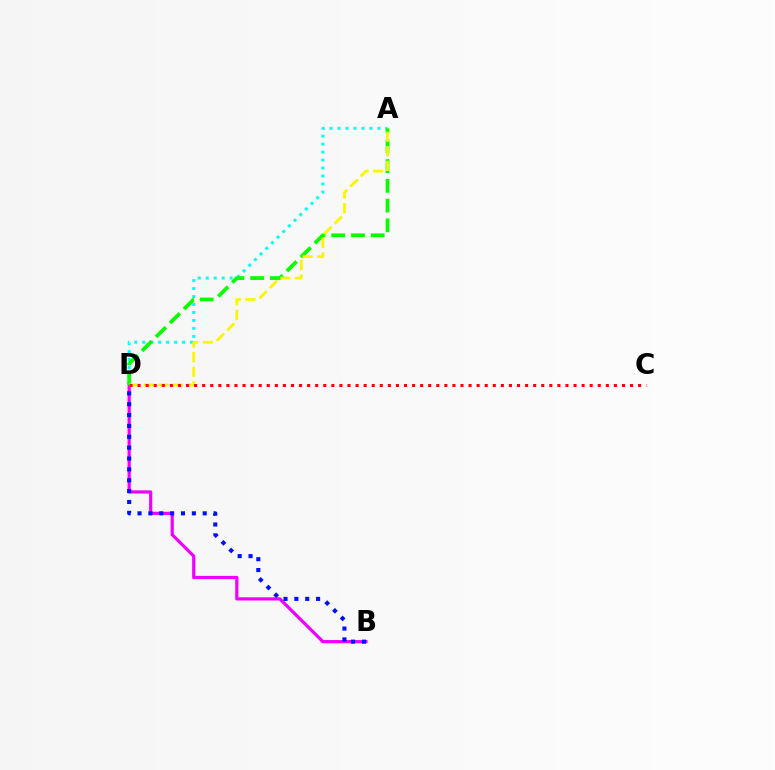{('A', 'D'): [{'color': '#00fff6', 'line_style': 'dotted', 'thickness': 2.17}, {'color': '#08ff00', 'line_style': 'dashed', 'thickness': 2.68}, {'color': '#fcf500', 'line_style': 'dashed', 'thickness': 1.98}], ('B', 'D'): [{'color': '#ee00ff', 'line_style': 'solid', 'thickness': 2.29}, {'color': '#0010ff', 'line_style': 'dotted', 'thickness': 2.95}], ('C', 'D'): [{'color': '#ff0000', 'line_style': 'dotted', 'thickness': 2.19}]}